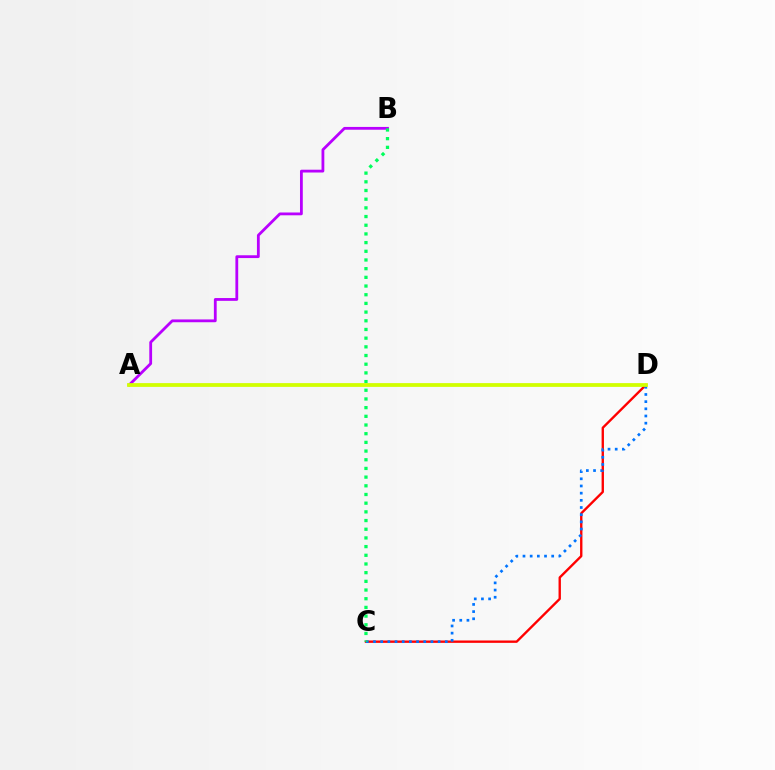{('A', 'B'): [{'color': '#b900ff', 'line_style': 'solid', 'thickness': 2.02}], ('C', 'D'): [{'color': '#ff0000', 'line_style': 'solid', 'thickness': 1.7}, {'color': '#0074ff', 'line_style': 'dotted', 'thickness': 1.95}], ('B', 'C'): [{'color': '#00ff5c', 'line_style': 'dotted', 'thickness': 2.36}], ('A', 'D'): [{'color': '#d1ff00', 'line_style': 'solid', 'thickness': 2.71}]}